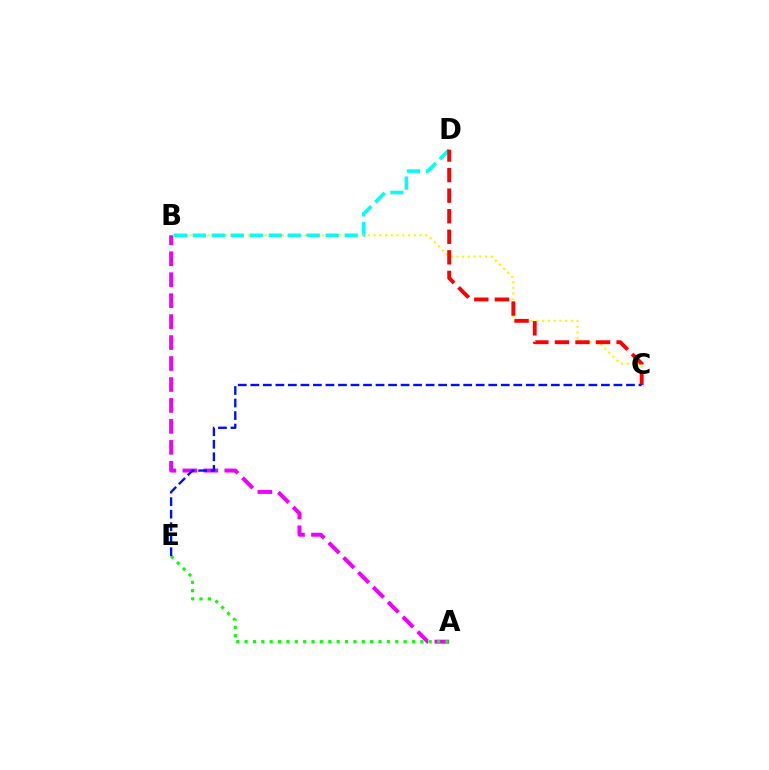{('A', 'B'): [{'color': '#ee00ff', 'line_style': 'dashed', 'thickness': 2.85}], ('B', 'C'): [{'color': '#fcf500', 'line_style': 'dotted', 'thickness': 1.56}], ('B', 'D'): [{'color': '#00fff6', 'line_style': 'dashed', 'thickness': 2.58}], ('A', 'E'): [{'color': '#08ff00', 'line_style': 'dotted', 'thickness': 2.27}], ('C', 'D'): [{'color': '#ff0000', 'line_style': 'dashed', 'thickness': 2.79}], ('C', 'E'): [{'color': '#0010ff', 'line_style': 'dashed', 'thickness': 1.7}]}